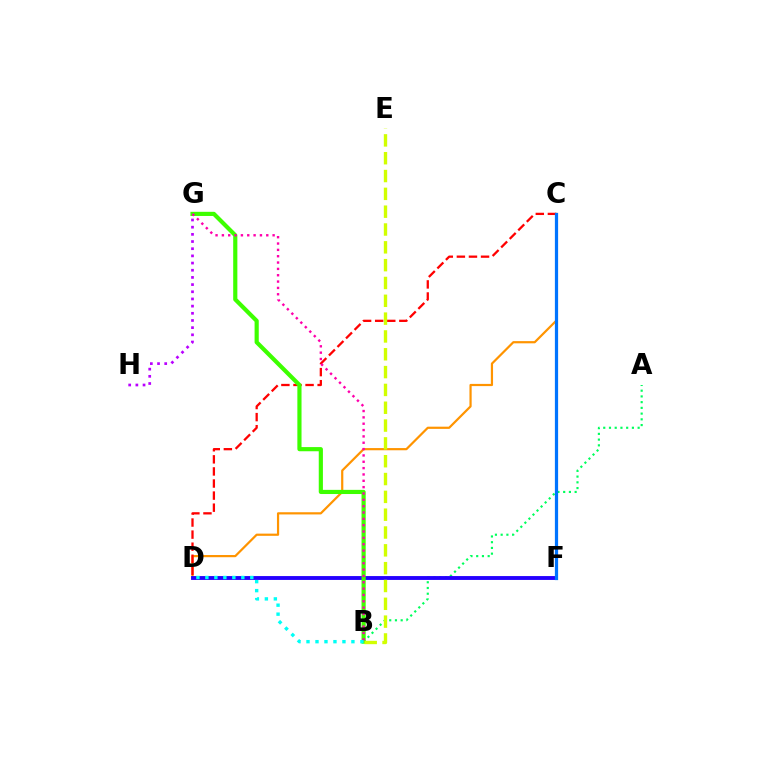{('G', 'H'): [{'color': '#b900ff', 'line_style': 'dotted', 'thickness': 1.95}], ('C', 'D'): [{'color': '#ff9400', 'line_style': 'solid', 'thickness': 1.59}, {'color': '#ff0000', 'line_style': 'dashed', 'thickness': 1.64}], ('A', 'B'): [{'color': '#00ff5c', 'line_style': 'dotted', 'thickness': 1.56}], ('D', 'F'): [{'color': '#2500ff', 'line_style': 'solid', 'thickness': 2.79}], ('B', 'G'): [{'color': '#3dff00', 'line_style': 'solid', 'thickness': 3.0}, {'color': '#ff00ac', 'line_style': 'dotted', 'thickness': 1.72}], ('C', 'F'): [{'color': '#0074ff', 'line_style': 'solid', 'thickness': 2.32}], ('B', 'D'): [{'color': '#00fff6', 'line_style': 'dotted', 'thickness': 2.44}], ('B', 'E'): [{'color': '#d1ff00', 'line_style': 'dashed', 'thickness': 2.42}]}